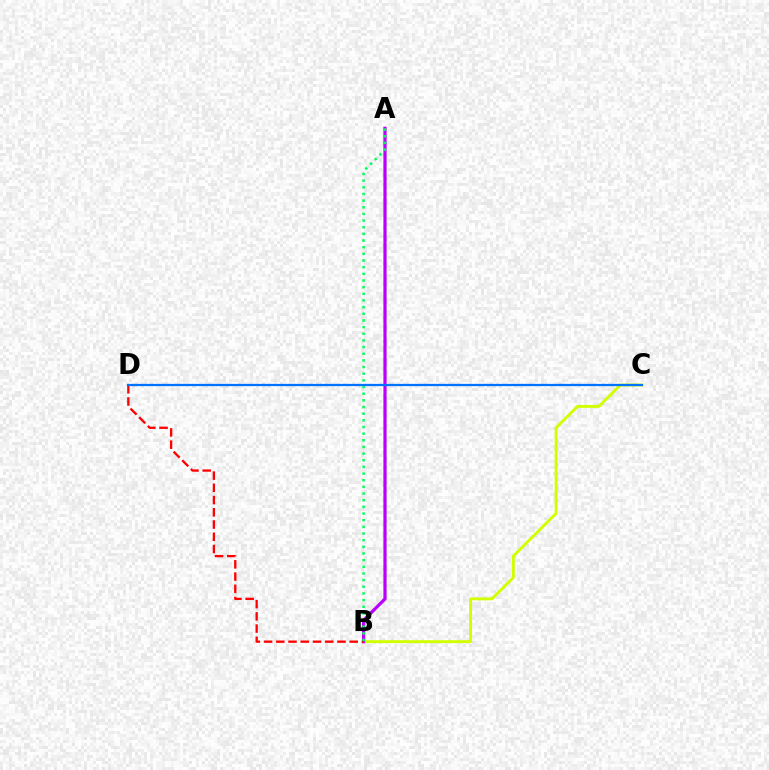{('B', 'C'): [{'color': '#d1ff00', 'line_style': 'solid', 'thickness': 2.09}], ('A', 'B'): [{'color': '#b900ff', 'line_style': 'solid', 'thickness': 2.31}, {'color': '#00ff5c', 'line_style': 'dotted', 'thickness': 1.81}], ('B', 'D'): [{'color': '#ff0000', 'line_style': 'dashed', 'thickness': 1.66}], ('C', 'D'): [{'color': '#0074ff', 'line_style': 'solid', 'thickness': 1.63}]}